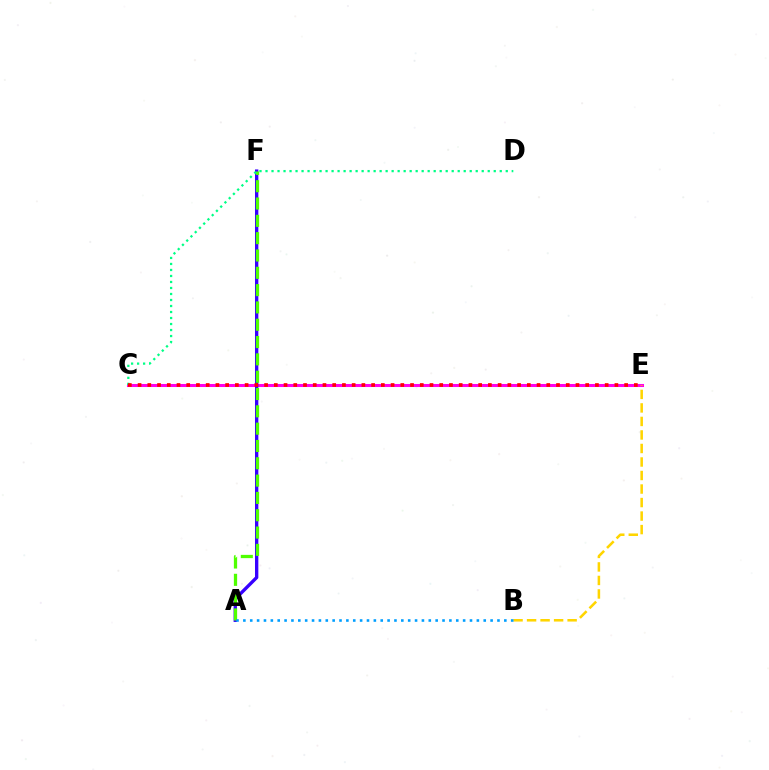{('C', 'E'): [{'color': '#ff00ed', 'line_style': 'solid', 'thickness': 2.19}, {'color': '#ff0000', 'line_style': 'dotted', 'thickness': 2.64}], ('A', 'F'): [{'color': '#3700ff', 'line_style': 'solid', 'thickness': 2.41}, {'color': '#4fff00', 'line_style': 'dashed', 'thickness': 2.35}], ('B', 'E'): [{'color': '#ffd500', 'line_style': 'dashed', 'thickness': 1.84}], ('A', 'B'): [{'color': '#009eff', 'line_style': 'dotted', 'thickness': 1.87}], ('C', 'D'): [{'color': '#00ff86', 'line_style': 'dotted', 'thickness': 1.63}]}